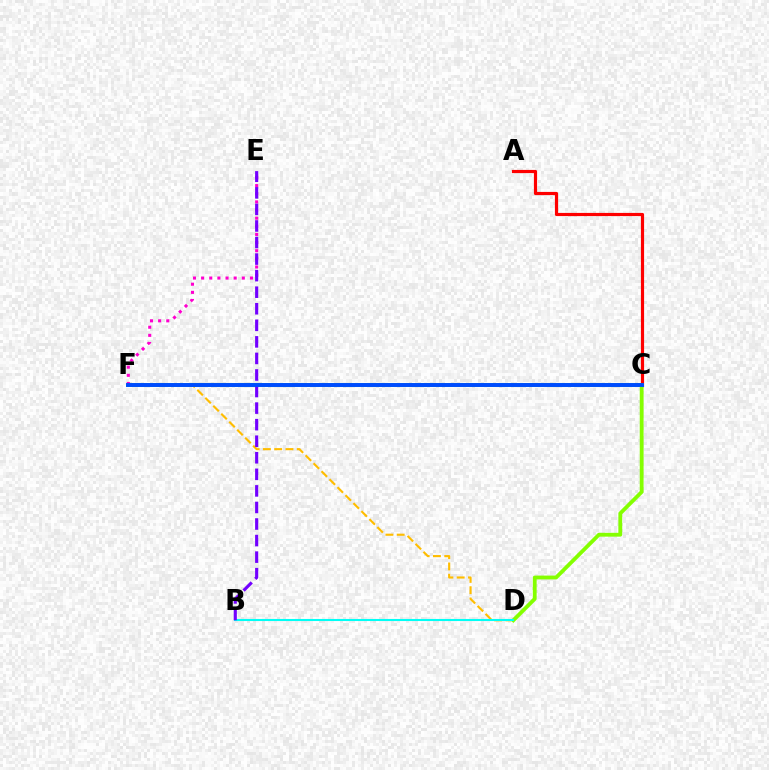{('A', 'C'): [{'color': '#ff0000', 'line_style': 'solid', 'thickness': 2.28}], ('D', 'F'): [{'color': '#ffbd00', 'line_style': 'dashed', 'thickness': 1.53}], ('C', 'F'): [{'color': '#00ff39', 'line_style': 'solid', 'thickness': 2.66}, {'color': '#004bff', 'line_style': 'solid', 'thickness': 2.81}], ('C', 'D'): [{'color': '#84ff00', 'line_style': 'solid', 'thickness': 2.76}], ('B', 'D'): [{'color': '#00fff6', 'line_style': 'solid', 'thickness': 1.5}], ('E', 'F'): [{'color': '#ff00cf', 'line_style': 'dotted', 'thickness': 2.21}], ('B', 'E'): [{'color': '#7200ff', 'line_style': 'dashed', 'thickness': 2.25}]}